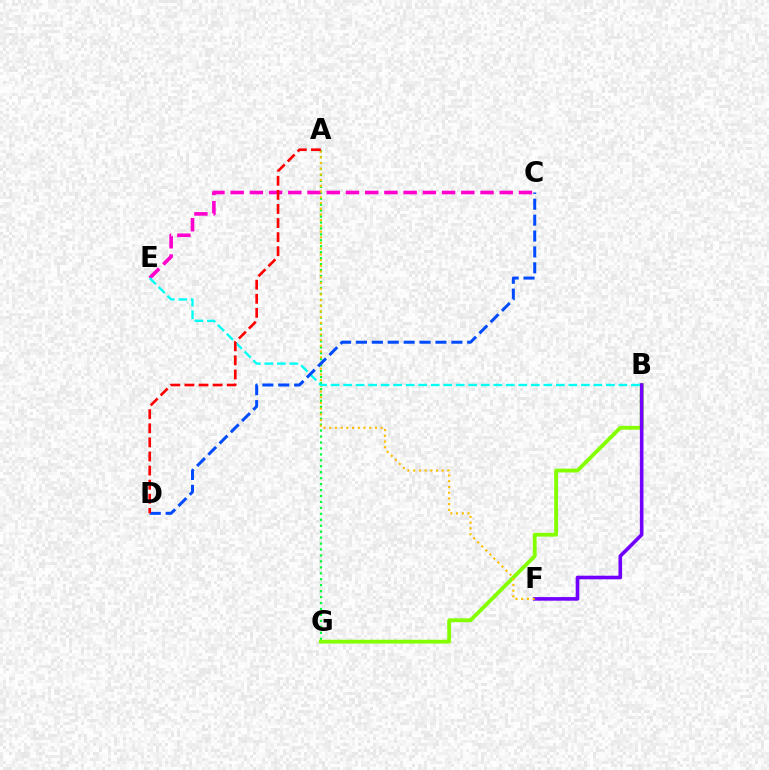{('A', 'G'): [{'color': '#00ff39', 'line_style': 'dotted', 'thickness': 1.62}], ('B', 'G'): [{'color': '#84ff00', 'line_style': 'solid', 'thickness': 2.75}], ('C', 'E'): [{'color': '#ff00cf', 'line_style': 'dashed', 'thickness': 2.61}], ('B', 'F'): [{'color': '#7200ff', 'line_style': 'solid', 'thickness': 2.59}], ('A', 'F'): [{'color': '#ffbd00', 'line_style': 'dotted', 'thickness': 1.55}], ('B', 'E'): [{'color': '#00fff6', 'line_style': 'dashed', 'thickness': 1.7}], ('C', 'D'): [{'color': '#004bff', 'line_style': 'dashed', 'thickness': 2.16}], ('A', 'D'): [{'color': '#ff0000', 'line_style': 'dashed', 'thickness': 1.91}]}